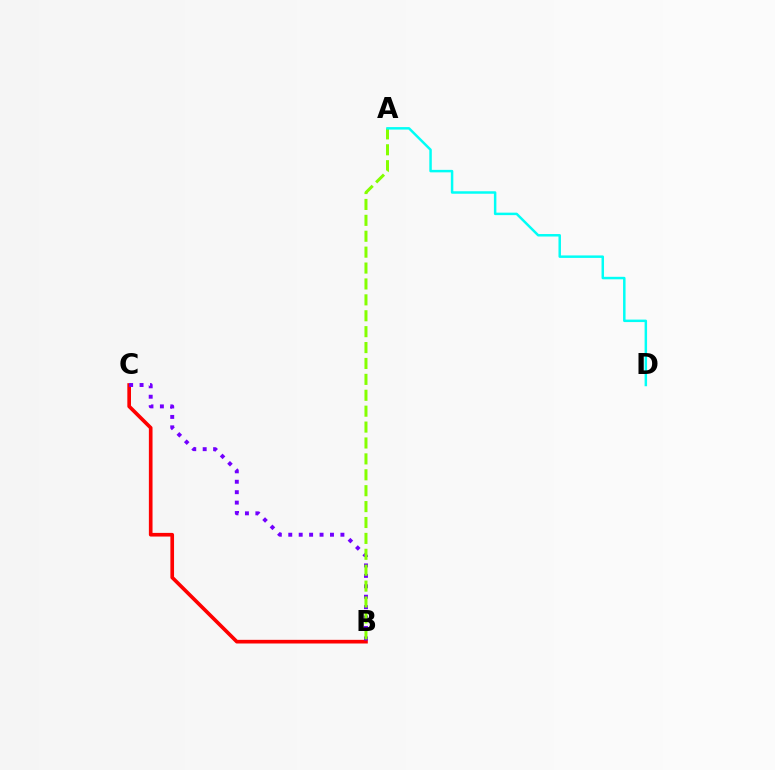{('B', 'C'): [{'color': '#ff0000', 'line_style': 'solid', 'thickness': 2.63}, {'color': '#7200ff', 'line_style': 'dotted', 'thickness': 2.83}], ('A', 'B'): [{'color': '#84ff00', 'line_style': 'dashed', 'thickness': 2.16}], ('A', 'D'): [{'color': '#00fff6', 'line_style': 'solid', 'thickness': 1.79}]}